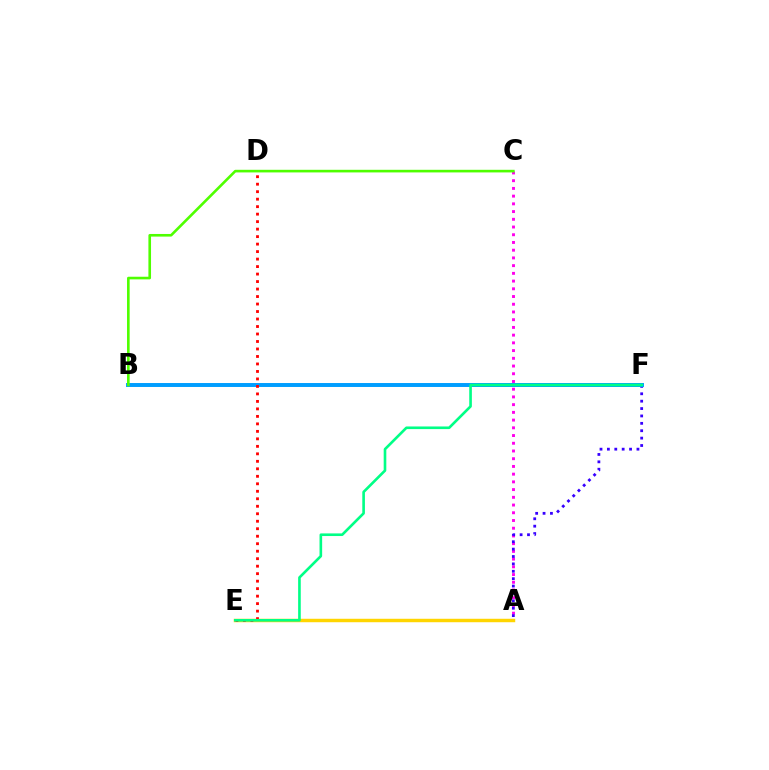{('A', 'C'): [{'color': '#ff00ed', 'line_style': 'dotted', 'thickness': 2.1}], ('A', 'F'): [{'color': '#3700ff', 'line_style': 'dotted', 'thickness': 2.01}], ('B', 'F'): [{'color': '#009eff', 'line_style': 'solid', 'thickness': 2.84}], ('B', 'C'): [{'color': '#4fff00', 'line_style': 'solid', 'thickness': 1.89}], ('A', 'E'): [{'color': '#ffd500', 'line_style': 'solid', 'thickness': 2.48}], ('D', 'E'): [{'color': '#ff0000', 'line_style': 'dotted', 'thickness': 2.04}], ('E', 'F'): [{'color': '#00ff86', 'line_style': 'solid', 'thickness': 1.89}]}